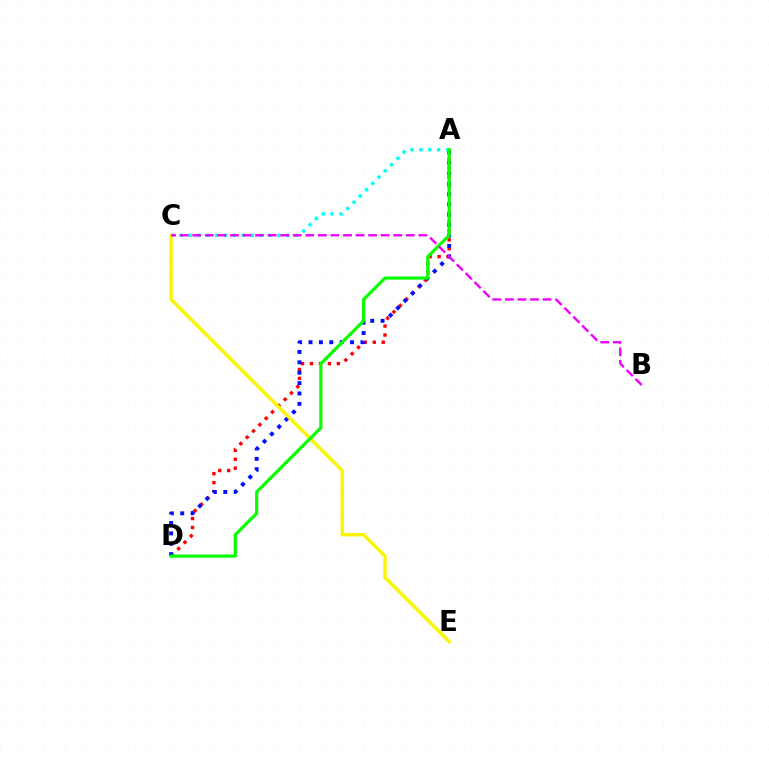{('A', 'D'): [{'color': '#ff0000', 'line_style': 'dotted', 'thickness': 2.43}, {'color': '#0010ff', 'line_style': 'dotted', 'thickness': 2.82}, {'color': '#08ff00', 'line_style': 'solid', 'thickness': 2.29}], ('A', 'C'): [{'color': '#00fff6', 'line_style': 'dotted', 'thickness': 2.41}], ('C', 'E'): [{'color': '#fcf500', 'line_style': 'solid', 'thickness': 2.44}], ('B', 'C'): [{'color': '#ee00ff', 'line_style': 'dashed', 'thickness': 1.71}]}